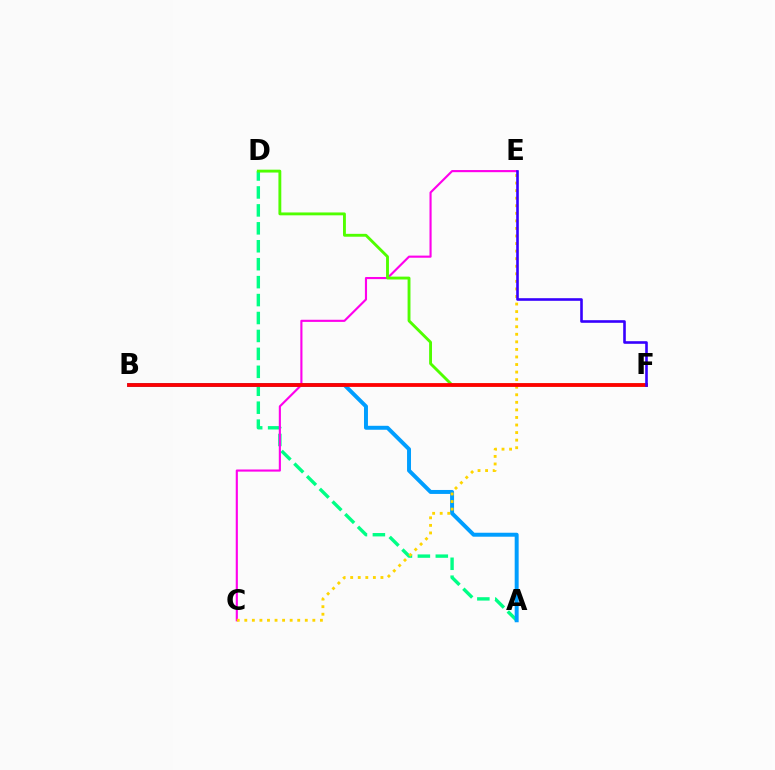{('A', 'D'): [{'color': '#00ff86', 'line_style': 'dashed', 'thickness': 2.44}], ('A', 'B'): [{'color': '#009eff', 'line_style': 'solid', 'thickness': 2.85}], ('C', 'E'): [{'color': '#ff00ed', 'line_style': 'solid', 'thickness': 1.53}, {'color': '#ffd500', 'line_style': 'dotted', 'thickness': 2.05}], ('D', 'F'): [{'color': '#4fff00', 'line_style': 'solid', 'thickness': 2.07}], ('B', 'F'): [{'color': '#ff0000', 'line_style': 'solid', 'thickness': 2.73}], ('E', 'F'): [{'color': '#3700ff', 'line_style': 'solid', 'thickness': 1.88}]}